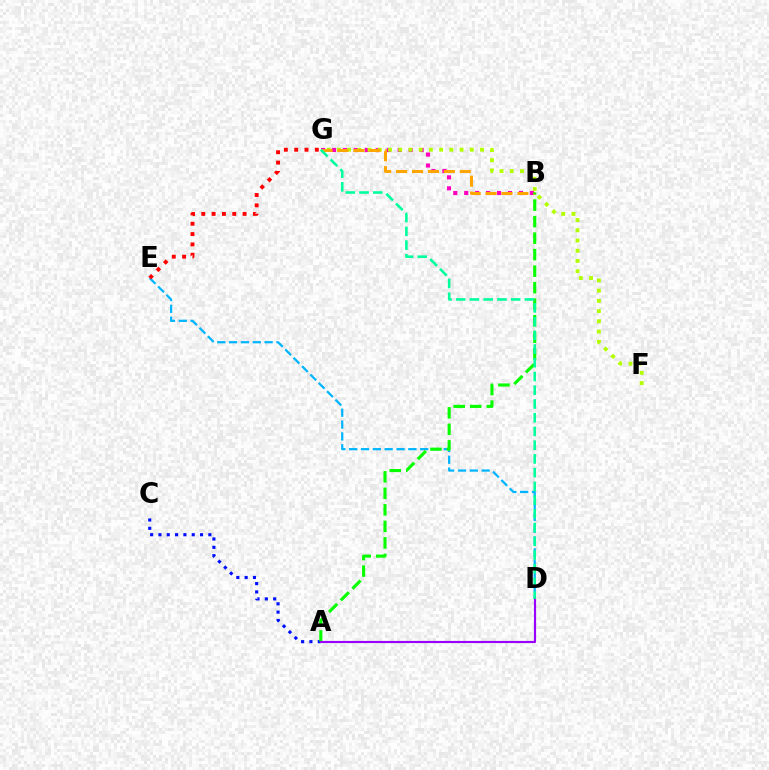{('B', 'G'): [{'color': '#ff00bd', 'line_style': 'dotted', 'thickness': 2.98}, {'color': '#ffa500', 'line_style': 'dashed', 'thickness': 2.16}], ('F', 'G'): [{'color': '#b3ff00', 'line_style': 'dotted', 'thickness': 2.78}], ('D', 'E'): [{'color': '#00b5ff', 'line_style': 'dashed', 'thickness': 1.61}], ('A', 'C'): [{'color': '#0010ff', 'line_style': 'dotted', 'thickness': 2.26}], ('A', 'B'): [{'color': '#08ff00', 'line_style': 'dashed', 'thickness': 2.24}], ('E', 'G'): [{'color': '#ff0000', 'line_style': 'dotted', 'thickness': 2.81}], ('A', 'D'): [{'color': '#9b00ff', 'line_style': 'solid', 'thickness': 1.55}], ('D', 'G'): [{'color': '#00ff9d', 'line_style': 'dashed', 'thickness': 1.87}]}